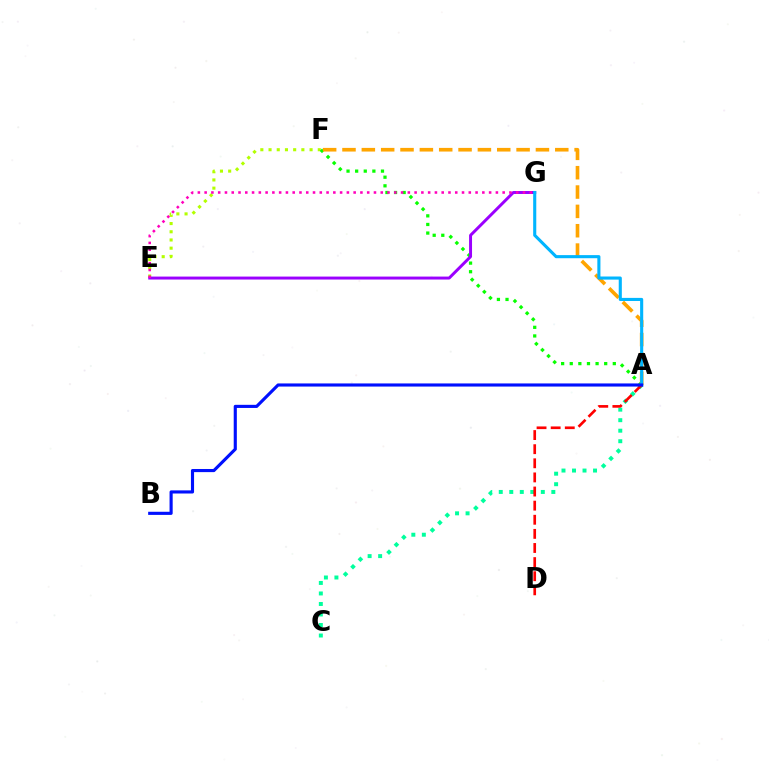{('E', 'F'): [{'color': '#b3ff00', 'line_style': 'dotted', 'thickness': 2.23}], ('A', 'F'): [{'color': '#08ff00', 'line_style': 'dotted', 'thickness': 2.34}, {'color': '#ffa500', 'line_style': 'dashed', 'thickness': 2.63}], ('E', 'G'): [{'color': '#9b00ff', 'line_style': 'solid', 'thickness': 2.13}, {'color': '#ff00bd', 'line_style': 'dotted', 'thickness': 1.84}], ('A', 'G'): [{'color': '#00b5ff', 'line_style': 'solid', 'thickness': 2.23}], ('A', 'C'): [{'color': '#00ff9d', 'line_style': 'dotted', 'thickness': 2.86}], ('A', 'D'): [{'color': '#ff0000', 'line_style': 'dashed', 'thickness': 1.92}], ('A', 'B'): [{'color': '#0010ff', 'line_style': 'solid', 'thickness': 2.25}]}